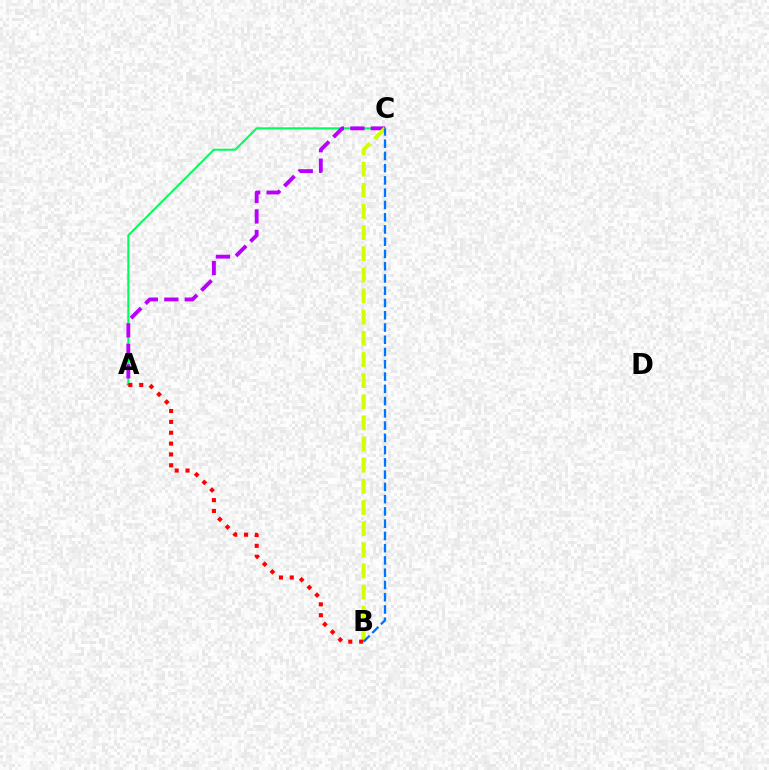{('A', 'C'): [{'color': '#00ff5c', 'line_style': 'solid', 'thickness': 1.51}, {'color': '#b900ff', 'line_style': 'dashed', 'thickness': 2.78}], ('B', 'C'): [{'color': '#d1ff00', 'line_style': 'dashed', 'thickness': 2.87}, {'color': '#0074ff', 'line_style': 'dashed', 'thickness': 1.67}], ('A', 'B'): [{'color': '#ff0000', 'line_style': 'dotted', 'thickness': 2.95}]}